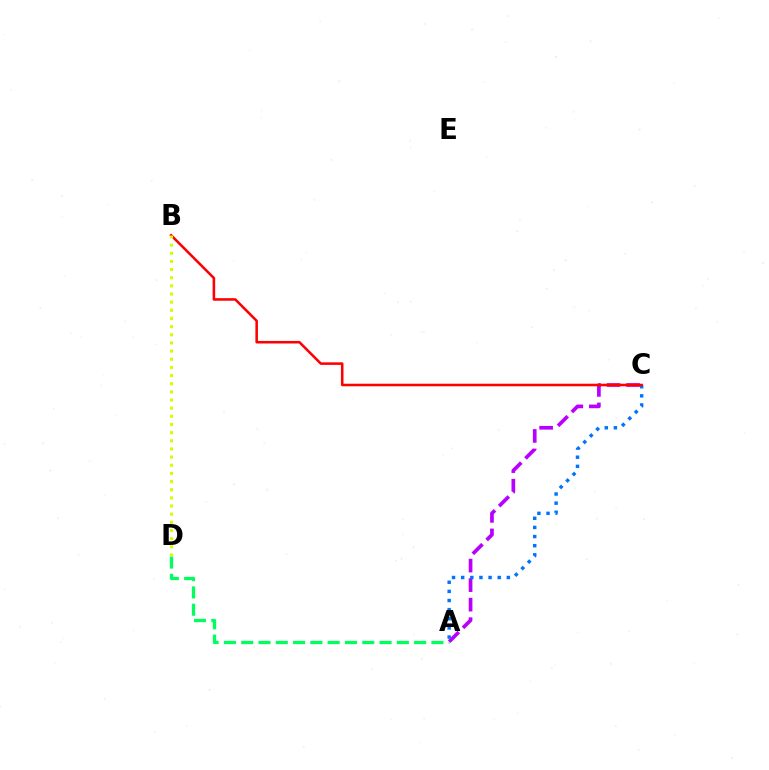{('A', 'D'): [{'color': '#00ff5c', 'line_style': 'dashed', 'thickness': 2.35}], ('A', 'C'): [{'color': '#b900ff', 'line_style': 'dashed', 'thickness': 2.65}, {'color': '#0074ff', 'line_style': 'dotted', 'thickness': 2.48}], ('B', 'C'): [{'color': '#ff0000', 'line_style': 'solid', 'thickness': 1.84}], ('B', 'D'): [{'color': '#d1ff00', 'line_style': 'dotted', 'thickness': 2.22}]}